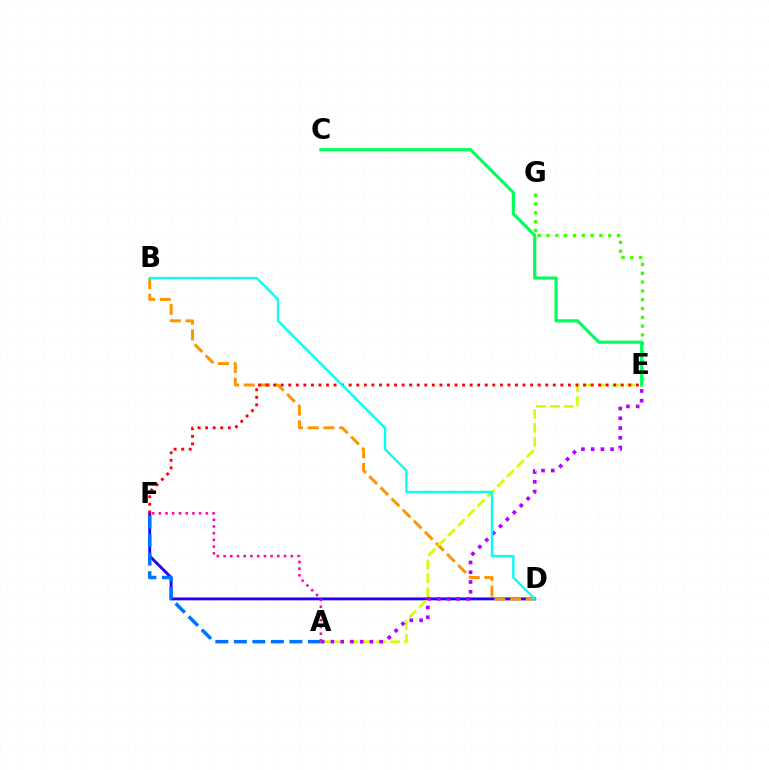{('D', 'F'): [{'color': '#2500ff', 'line_style': 'solid', 'thickness': 2.08}], ('B', 'D'): [{'color': '#ff9400', 'line_style': 'dashed', 'thickness': 2.13}, {'color': '#00fff6', 'line_style': 'solid', 'thickness': 1.68}], ('E', 'G'): [{'color': '#3dff00', 'line_style': 'dotted', 'thickness': 2.39}], ('A', 'E'): [{'color': '#d1ff00', 'line_style': 'dashed', 'thickness': 1.89}, {'color': '#b900ff', 'line_style': 'dotted', 'thickness': 2.65}], ('E', 'F'): [{'color': '#ff0000', 'line_style': 'dotted', 'thickness': 2.05}], ('C', 'E'): [{'color': '#00ff5c', 'line_style': 'solid', 'thickness': 2.29}], ('A', 'F'): [{'color': '#0074ff', 'line_style': 'dashed', 'thickness': 2.51}, {'color': '#ff00ac', 'line_style': 'dotted', 'thickness': 1.83}]}